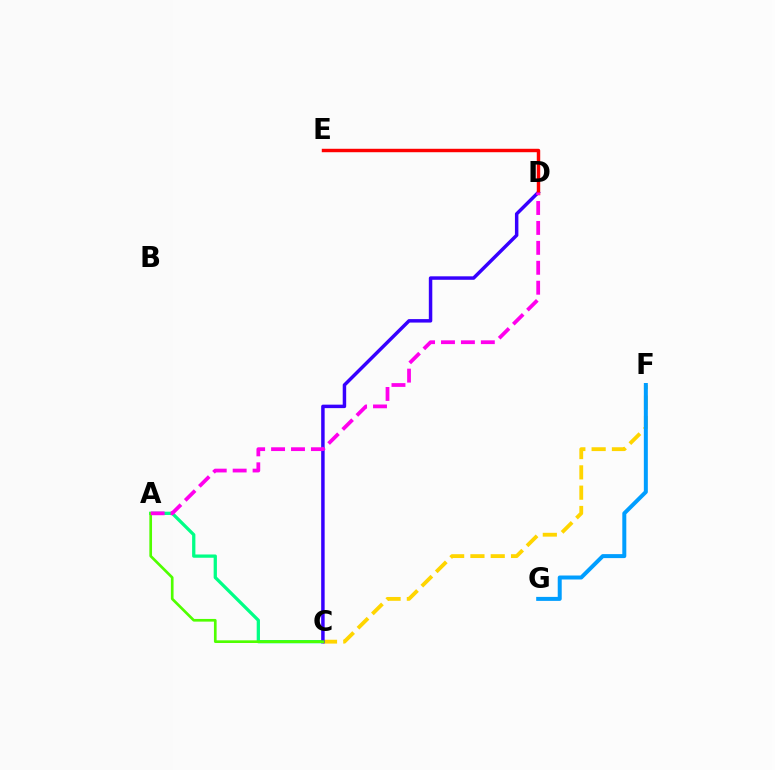{('A', 'C'): [{'color': '#00ff86', 'line_style': 'solid', 'thickness': 2.35}, {'color': '#4fff00', 'line_style': 'solid', 'thickness': 1.93}], ('C', 'F'): [{'color': '#ffd500', 'line_style': 'dashed', 'thickness': 2.76}], ('F', 'G'): [{'color': '#009eff', 'line_style': 'solid', 'thickness': 2.87}], ('C', 'D'): [{'color': '#3700ff', 'line_style': 'solid', 'thickness': 2.5}], ('D', 'E'): [{'color': '#ff0000', 'line_style': 'solid', 'thickness': 2.47}], ('A', 'D'): [{'color': '#ff00ed', 'line_style': 'dashed', 'thickness': 2.71}]}